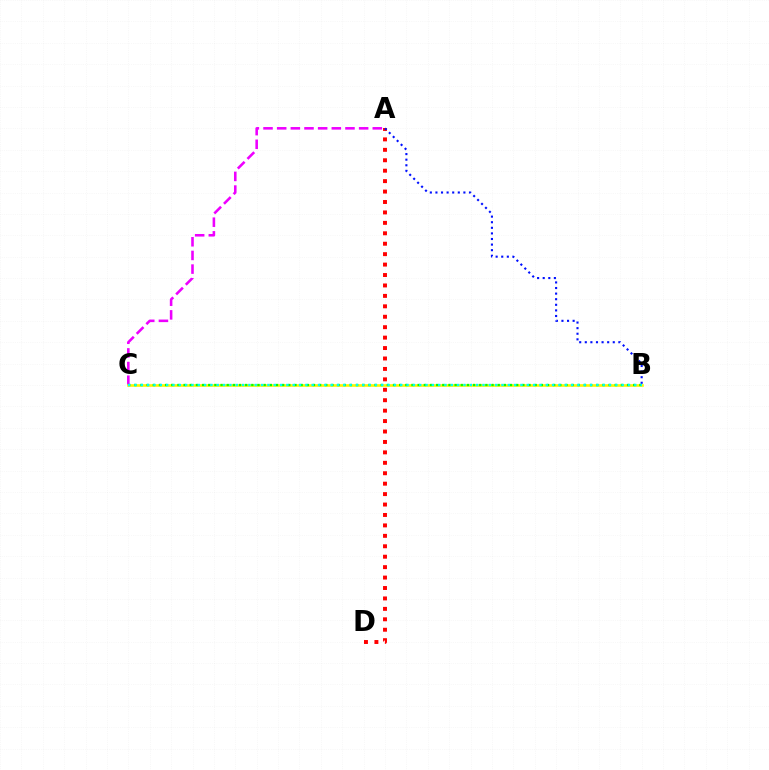{('A', 'D'): [{'color': '#ff0000', 'line_style': 'dotted', 'thickness': 2.83}], ('A', 'C'): [{'color': '#ee00ff', 'line_style': 'dashed', 'thickness': 1.86}], ('B', 'C'): [{'color': '#fcf500', 'line_style': 'solid', 'thickness': 1.9}, {'color': '#08ff00', 'line_style': 'dotted', 'thickness': 1.67}, {'color': '#00fff6', 'line_style': 'dotted', 'thickness': 1.72}], ('A', 'B'): [{'color': '#0010ff', 'line_style': 'dotted', 'thickness': 1.52}]}